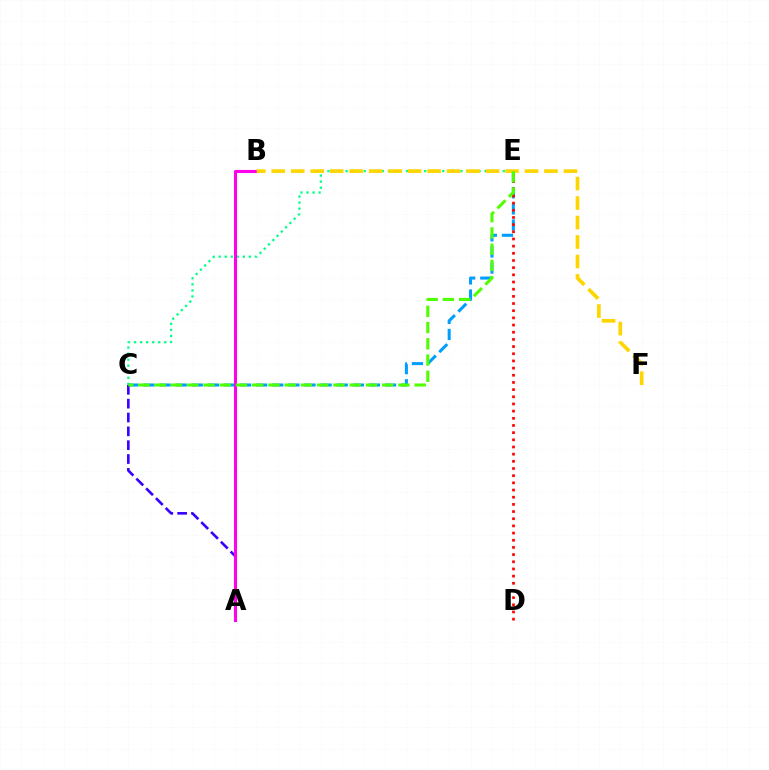{('C', 'E'): [{'color': '#00ff86', 'line_style': 'dotted', 'thickness': 1.64}, {'color': '#009eff', 'line_style': 'dashed', 'thickness': 2.19}, {'color': '#4fff00', 'line_style': 'dashed', 'thickness': 2.21}], ('A', 'C'): [{'color': '#3700ff', 'line_style': 'dashed', 'thickness': 1.88}], ('D', 'E'): [{'color': '#ff0000', 'line_style': 'dotted', 'thickness': 1.95}], ('A', 'B'): [{'color': '#ff00ed', 'line_style': 'solid', 'thickness': 2.22}], ('B', 'F'): [{'color': '#ffd500', 'line_style': 'dashed', 'thickness': 2.65}]}